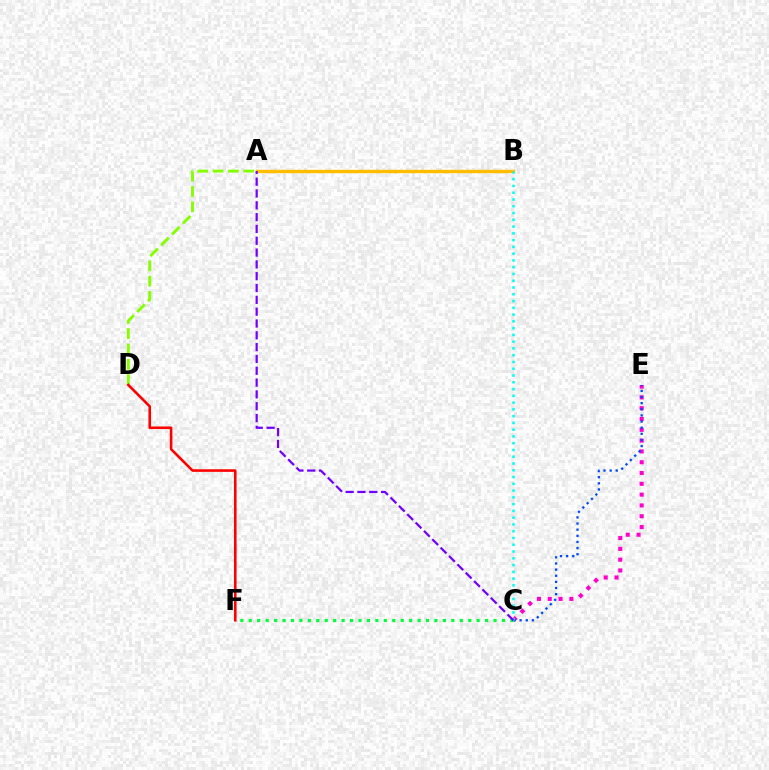{('C', 'E'): [{'color': '#ff00cf', 'line_style': 'dotted', 'thickness': 2.94}, {'color': '#004bff', 'line_style': 'dotted', 'thickness': 1.67}], ('A', 'B'): [{'color': '#ffbd00', 'line_style': 'solid', 'thickness': 2.45}], ('C', 'F'): [{'color': '#00ff39', 'line_style': 'dotted', 'thickness': 2.29}], ('A', 'D'): [{'color': '#84ff00', 'line_style': 'dashed', 'thickness': 2.08}], ('B', 'C'): [{'color': '#00fff6', 'line_style': 'dotted', 'thickness': 1.84}], ('D', 'F'): [{'color': '#ff0000', 'line_style': 'solid', 'thickness': 1.86}], ('A', 'C'): [{'color': '#7200ff', 'line_style': 'dashed', 'thickness': 1.61}]}